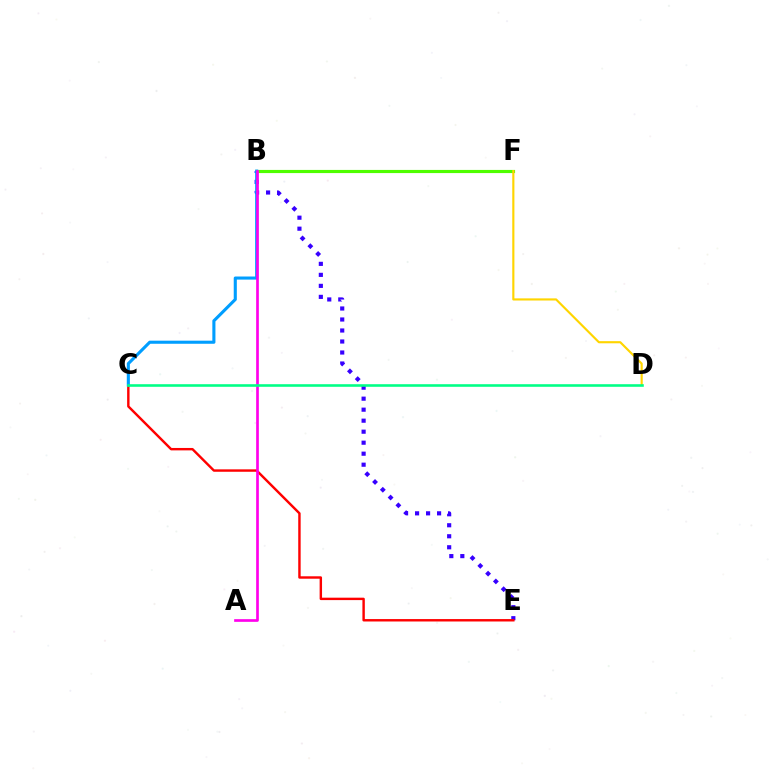{('B', 'E'): [{'color': '#3700ff', 'line_style': 'dotted', 'thickness': 2.99}], ('B', 'F'): [{'color': '#4fff00', 'line_style': 'solid', 'thickness': 2.27}], ('C', 'E'): [{'color': '#ff0000', 'line_style': 'solid', 'thickness': 1.74}], ('B', 'C'): [{'color': '#009eff', 'line_style': 'solid', 'thickness': 2.23}], ('D', 'F'): [{'color': '#ffd500', 'line_style': 'solid', 'thickness': 1.54}], ('A', 'B'): [{'color': '#ff00ed', 'line_style': 'solid', 'thickness': 1.93}], ('C', 'D'): [{'color': '#00ff86', 'line_style': 'solid', 'thickness': 1.87}]}